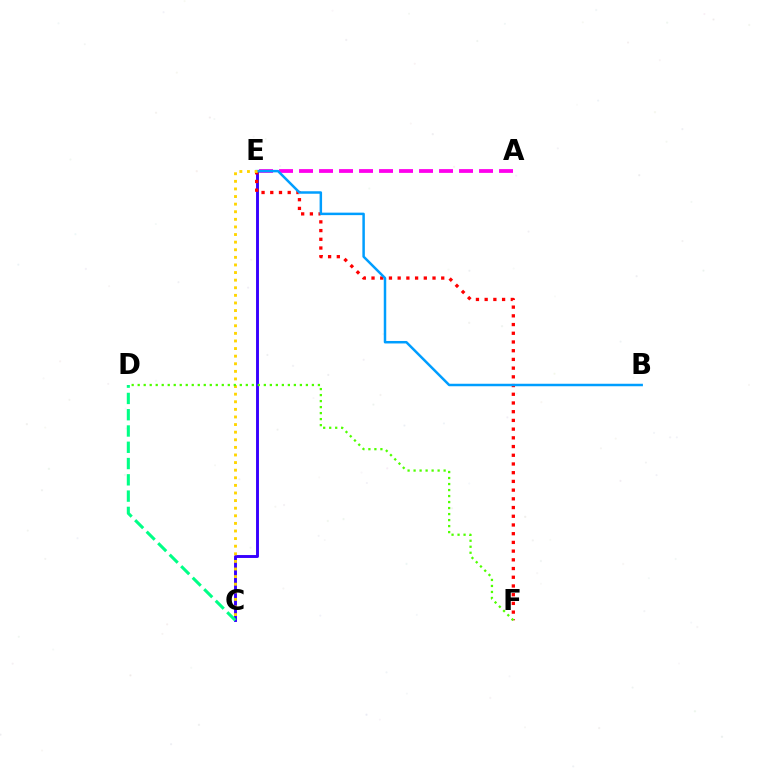{('A', 'E'): [{'color': '#ff00ed', 'line_style': 'dashed', 'thickness': 2.72}], ('C', 'E'): [{'color': '#3700ff', 'line_style': 'solid', 'thickness': 2.1}, {'color': '#ffd500', 'line_style': 'dotted', 'thickness': 2.07}], ('E', 'F'): [{'color': '#ff0000', 'line_style': 'dotted', 'thickness': 2.37}], ('B', 'E'): [{'color': '#009eff', 'line_style': 'solid', 'thickness': 1.79}], ('C', 'D'): [{'color': '#00ff86', 'line_style': 'dashed', 'thickness': 2.21}], ('D', 'F'): [{'color': '#4fff00', 'line_style': 'dotted', 'thickness': 1.63}]}